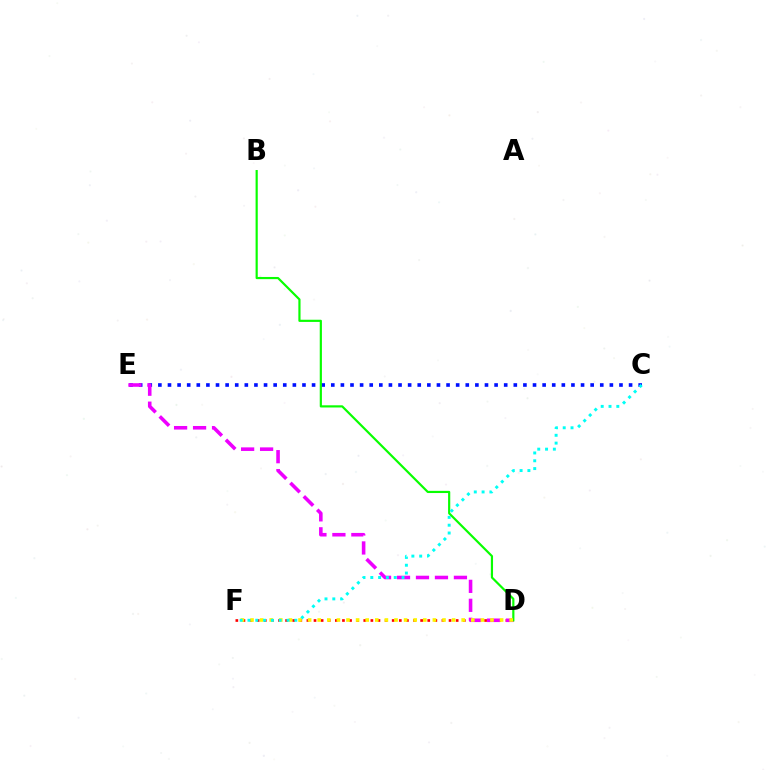{('D', 'F'): [{'color': '#ff0000', 'line_style': 'dotted', 'thickness': 1.93}, {'color': '#fcf500', 'line_style': 'dotted', 'thickness': 2.61}], ('C', 'E'): [{'color': '#0010ff', 'line_style': 'dotted', 'thickness': 2.61}], ('D', 'E'): [{'color': '#ee00ff', 'line_style': 'dashed', 'thickness': 2.58}], ('B', 'D'): [{'color': '#08ff00', 'line_style': 'solid', 'thickness': 1.57}], ('C', 'F'): [{'color': '#00fff6', 'line_style': 'dotted', 'thickness': 2.12}]}